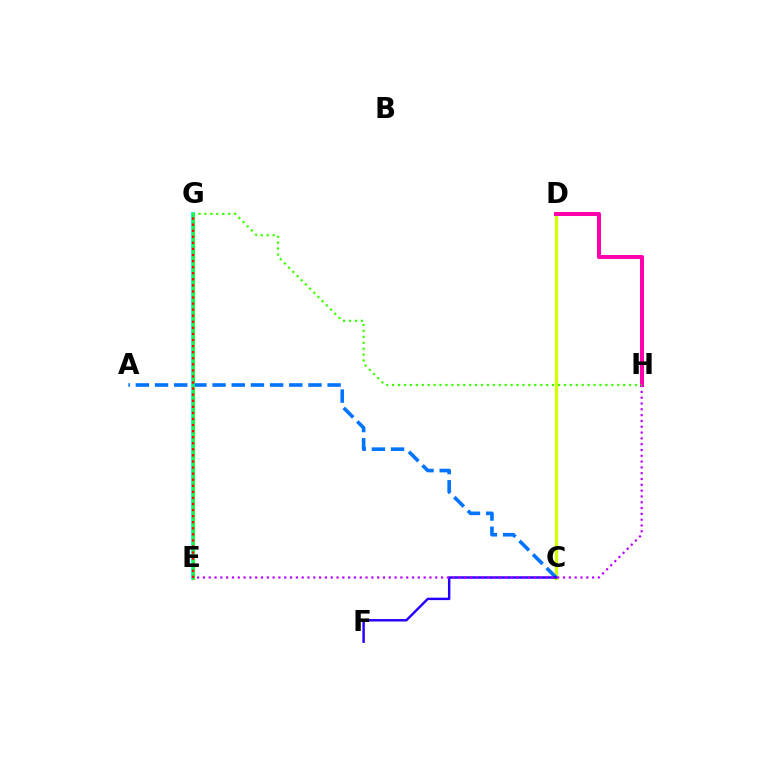{('C', 'D'): [{'color': '#d1ff00', 'line_style': 'solid', 'thickness': 2.34}], ('E', 'G'): [{'color': '#00fff6', 'line_style': 'solid', 'thickness': 2.81}, {'color': '#ff9400', 'line_style': 'solid', 'thickness': 2.32}, {'color': '#00ff5c', 'line_style': 'solid', 'thickness': 1.94}, {'color': '#ff0000', 'line_style': 'dotted', 'thickness': 1.65}], ('A', 'C'): [{'color': '#0074ff', 'line_style': 'dashed', 'thickness': 2.6}], ('C', 'F'): [{'color': '#2500ff', 'line_style': 'solid', 'thickness': 1.75}], ('D', 'H'): [{'color': '#ff00ac', 'line_style': 'solid', 'thickness': 2.89}], ('E', 'H'): [{'color': '#b900ff', 'line_style': 'dotted', 'thickness': 1.58}], ('G', 'H'): [{'color': '#3dff00', 'line_style': 'dotted', 'thickness': 1.61}]}